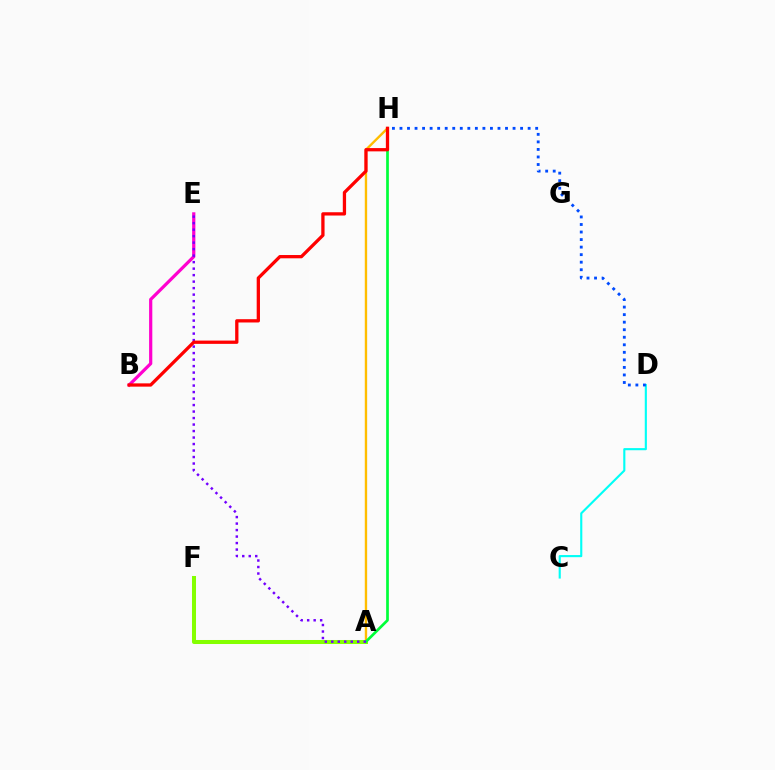{('C', 'D'): [{'color': '#00fff6', 'line_style': 'solid', 'thickness': 1.53}], ('A', 'H'): [{'color': '#ffbd00', 'line_style': 'solid', 'thickness': 1.7}, {'color': '#00ff39', 'line_style': 'solid', 'thickness': 1.95}], ('A', 'F'): [{'color': '#84ff00', 'line_style': 'solid', 'thickness': 2.9}], ('B', 'E'): [{'color': '#ff00cf', 'line_style': 'solid', 'thickness': 2.31}], ('D', 'H'): [{'color': '#004bff', 'line_style': 'dotted', 'thickness': 2.05}], ('A', 'E'): [{'color': '#7200ff', 'line_style': 'dotted', 'thickness': 1.77}], ('B', 'H'): [{'color': '#ff0000', 'line_style': 'solid', 'thickness': 2.36}]}